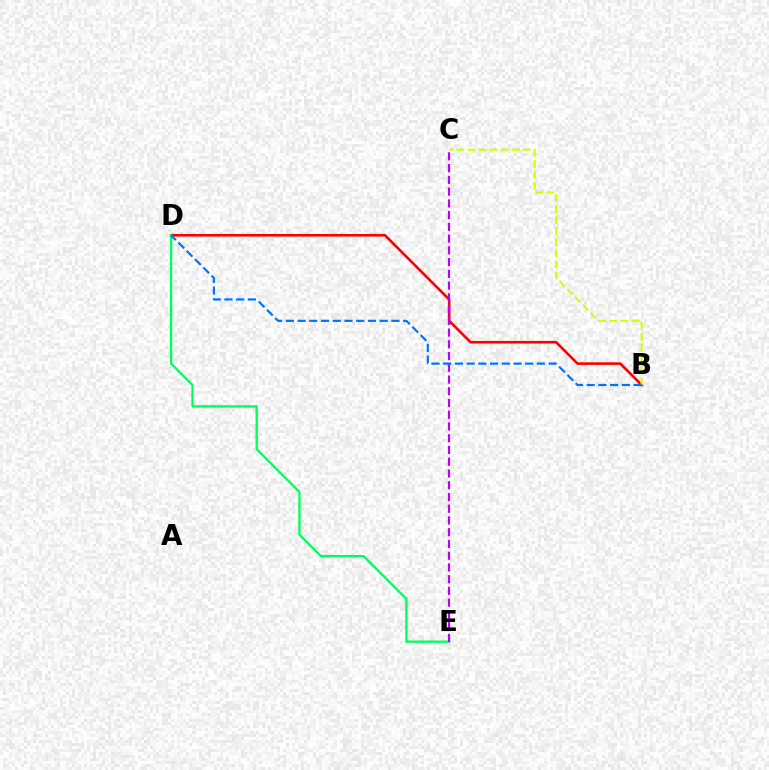{('B', 'D'): [{'color': '#ff0000', 'line_style': 'solid', 'thickness': 1.88}, {'color': '#0074ff', 'line_style': 'dashed', 'thickness': 1.59}], ('B', 'C'): [{'color': '#d1ff00', 'line_style': 'dashed', 'thickness': 1.5}], ('D', 'E'): [{'color': '#00ff5c', 'line_style': 'solid', 'thickness': 1.66}], ('C', 'E'): [{'color': '#b900ff', 'line_style': 'dashed', 'thickness': 1.6}]}